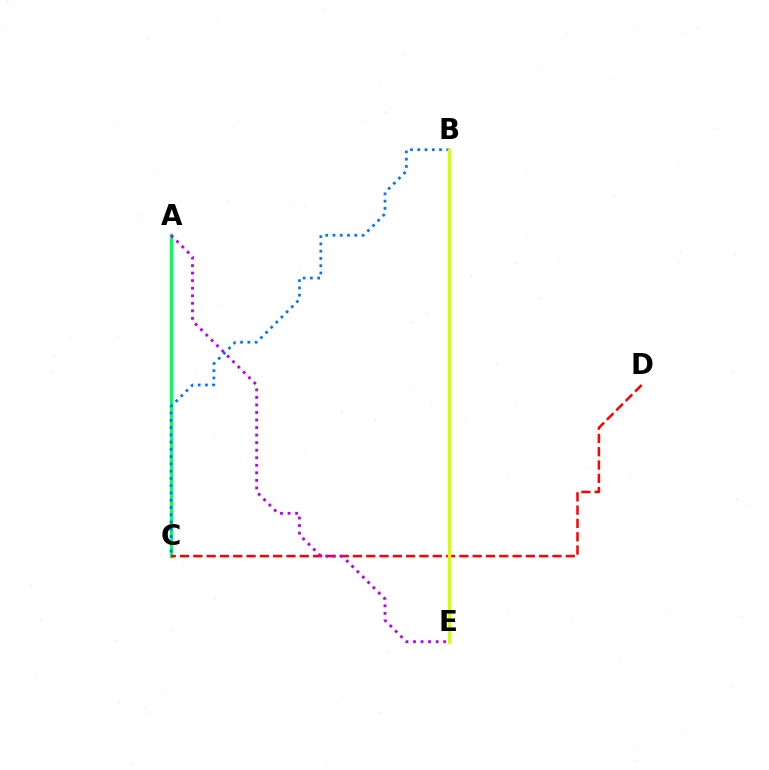{('A', 'C'): [{'color': '#00ff5c', 'line_style': 'solid', 'thickness': 2.45}], ('C', 'D'): [{'color': '#ff0000', 'line_style': 'dashed', 'thickness': 1.81}], ('B', 'C'): [{'color': '#0074ff', 'line_style': 'dotted', 'thickness': 1.97}], ('B', 'E'): [{'color': '#d1ff00', 'line_style': 'solid', 'thickness': 2.43}], ('A', 'E'): [{'color': '#b900ff', 'line_style': 'dotted', 'thickness': 2.05}]}